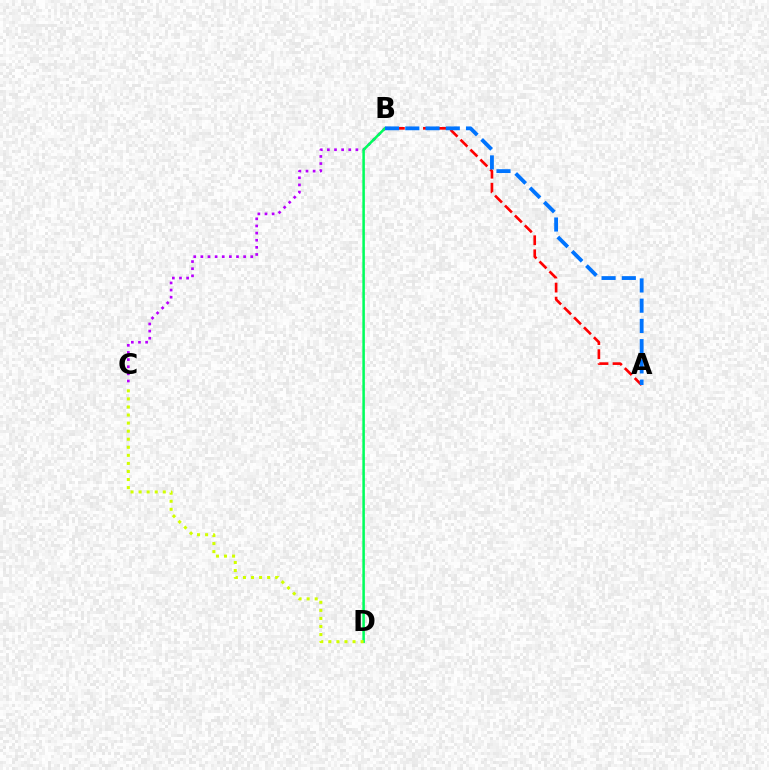{('A', 'B'): [{'color': '#ff0000', 'line_style': 'dashed', 'thickness': 1.91}, {'color': '#0074ff', 'line_style': 'dashed', 'thickness': 2.75}], ('B', 'C'): [{'color': '#b900ff', 'line_style': 'dotted', 'thickness': 1.94}], ('B', 'D'): [{'color': '#00ff5c', 'line_style': 'solid', 'thickness': 1.82}], ('C', 'D'): [{'color': '#d1ff00', 'line_style': 'dotted', 'thickness': 2.19}]}